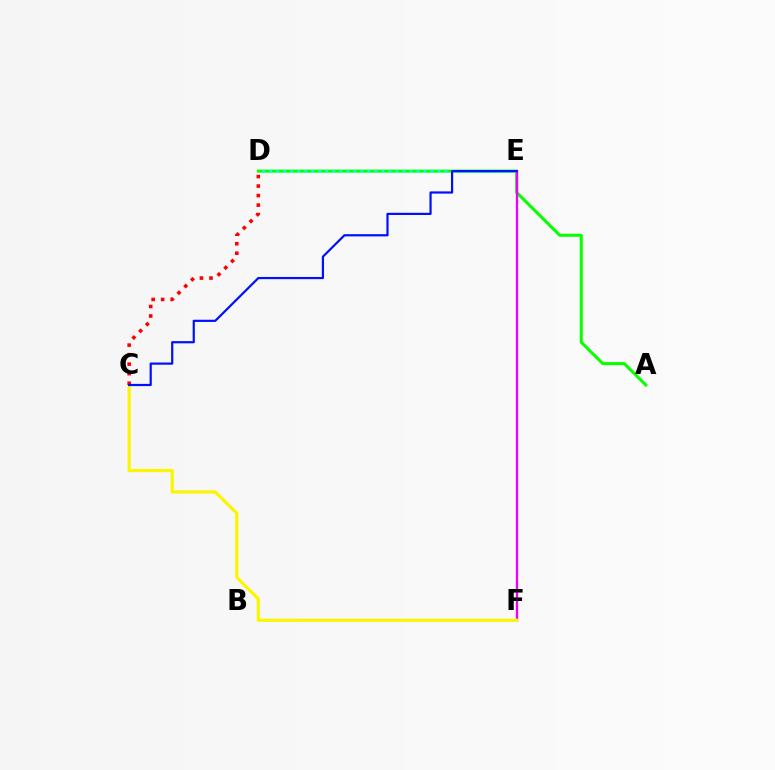{('A', 'D'): [{'color': '#08ff00', 'line_style': 'solid', 'thickness': 2.19}], ('D', 'E'): [{'color': '#00fff6', 'line_style': 'dotted', 'thickness': 1.91}], ('E', 'F'): [{'color': '#ee00ff', 'line_style': 'solid', 'thickness': 1.67}], ('C', 'F'): [{'color': '#fcf500', 'line_style': 'solid', 'thickness': 2.3}], ('C', 'D'): [{'color': '#ff0000', 'line_style': 'dotted', 'thickness': 2.59}], ('C', 'E'): [{'color': '#0010ff', 'line_style': 'solid', 'thickness': 1.59}]}